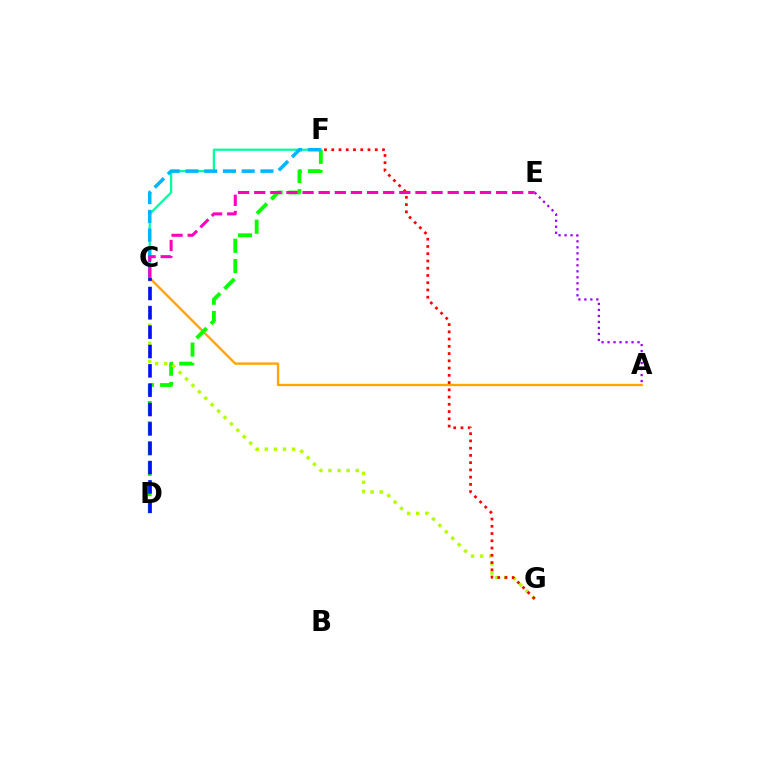{('A', 'C'): [{'color': '#ffa500', 'line_style': 'solid', 'thickness': 1.69}], ('C', 'F'): [{'color': '#00ff9d', 'line_style': 'solid', 'thickness': 1.63}, {'color': '#00b5ff', 'line_style': 'dashed', 'thickness': 2.55}], ('D', 'F'): [{'color': '#08ff00', 'line_style': 'dashed', 'thickness': 2.75}], ('C', 'G'): [{'color': '#b3ff00', 'line_style': 'dotted', 'thickness': 2.46}], ('C', 'D'): [{'color': '#0010ff', 'line_style': 'dashed', 'thickness': 2.63}], ('A', 'E'): [{'color': '#9b00ff', 'line_style': 'dotted', 'thickness': 1.63}], ('F', 'G'): [{'color': '#ff0000', 'line_style': 'dotted', 'thickness': 1.97}], ('C', 'E'): [{'color': '#ff00bd', 'line_style': 'dashed', 'thickness': 2.19}]}